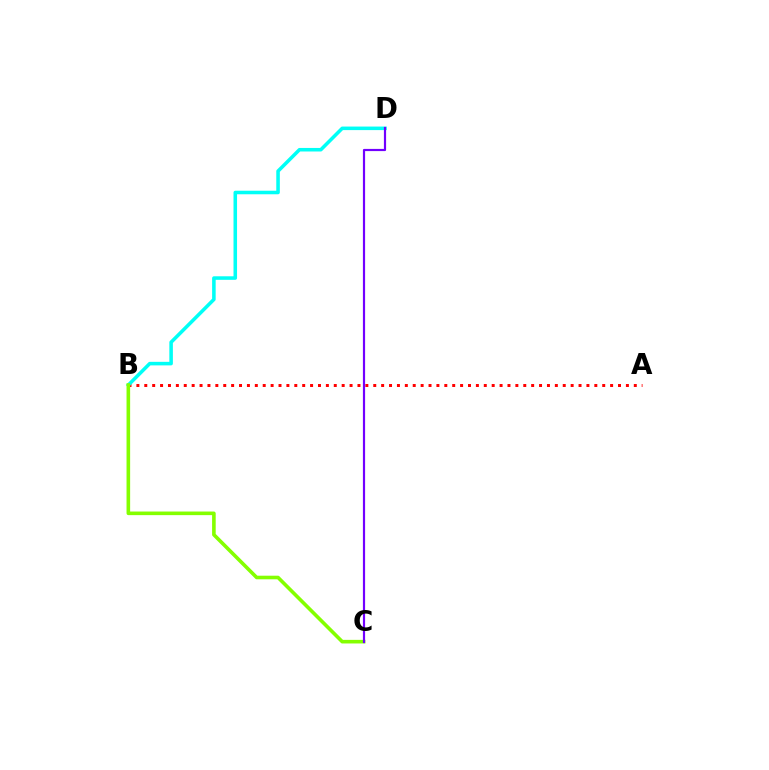{('A', 'B'): [{'color': '#ff0000', 'line_style': 'dotted', 'thickness': 2.15}], ('B', 'D'): [{'color': '#00fff6', 'line_style': 'solid', 'thickness': 2.55}], ('B', 'C'): [{'color': '#84ff00', 'line_style': 'solid', 'thickness': 2.6}], ('C', 'D'): [{'color': '#7200ff', 'line_style': 'solid', 'thickness': 1.58}]}